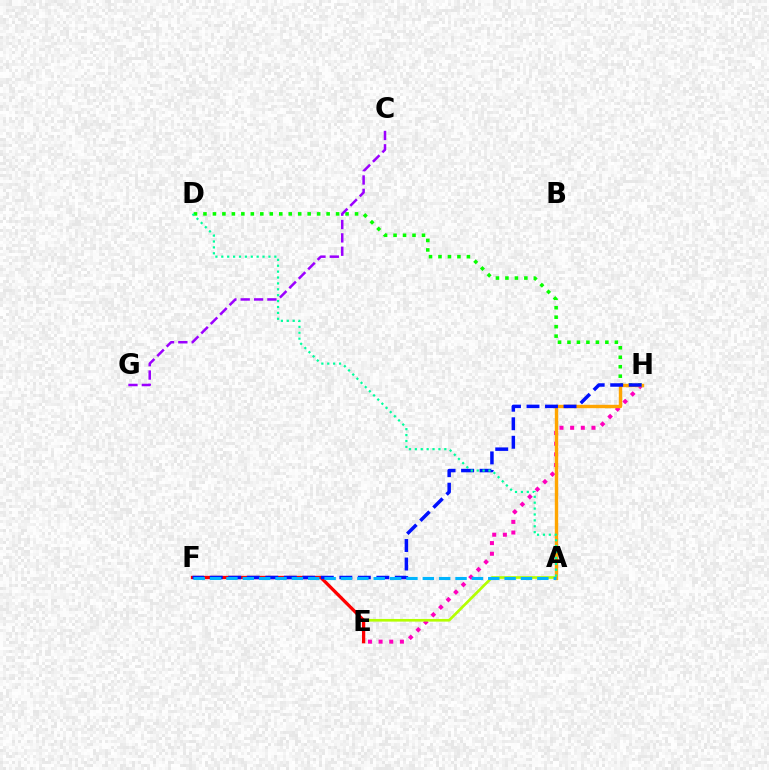{('E', 'H'): [{'color': '#ff00bd', 'line_style': 'dotted', 'thickness': 2.89}], ('D', 'H'): [{'color': '#08ff00', 'line_style': 'dotted', 'thickness': 2.57}], ('A', 'E'): [{'color': '#b3ff00', 'line_style': 'solid', 'thickness': 1.92}], ('E', 'F'): [{'color': '#ff0000', 'line_style': 'solid', 'thickness': 2.36}], ('A', 'H'): [{'color': '#ffa500', 'line_style': 'solid', 'thickness': 2.45}], ('F', 'H'): [{'color': '#0010ff', 'line_style': 'dashed', 'thickness': 2.51}], ('C', 'G'): [{'color': '#9b00ff', 'line_style': 'dashed', 'thickness': 1.81}], ('A', 'F'): [{'color': '#00b5ff', 'line_style': 'dashed', 'thickness': 2.22}], ('A', 'D'): [{'color': '#00ff9d', 'line_style': 'dotted', 'thickness': 1.6}]}